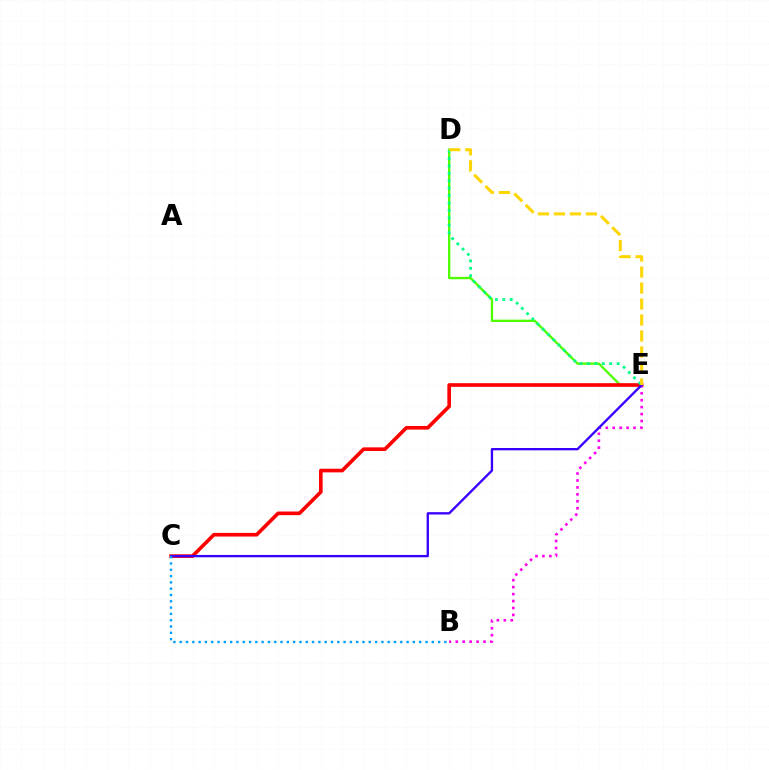{('D', 'E'): [{'color': '#4fff00', 'line_style': 'solid', 'thickness': 1.69}, {'color': '#00ff86', 'line_style': 'dotted', 'thickness': 2.01}, {'color': '#ffd500', 'line_style': 'dashed', 'thickness': 2.17}], ('C', 'E'): [{'color': '#ff0000', 'line_style': 'solid', 'thickness': 2.62}, {'color': '#3700ff', 'line_style': 'solid', 'thickness': 1.68}], ('B', 'E'): [{'color': '#ff00ed', 'line_style': 'dotted', 'thickness': 1.89}], ('B', 'C'): [{'color': '#009eff', 'line_style': 'dotted', 'thickness': 1.71}]}